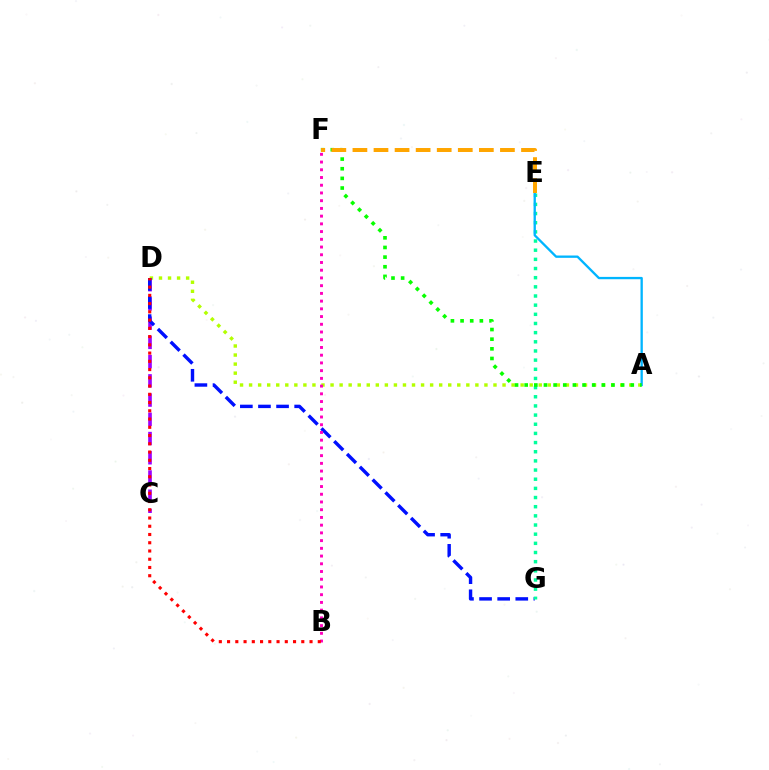{('A', 'D'): [{'color': '#b3ff00', 'line_style': 'dotted', 'thickness': 2.46}], ('C', 'D'): [{'color': '#9b00ff', 'line_style': 'dashed', 'thickness': 2.61}], ('D', 'G'): [{'color': '#0010ff', 'line_style': 'dashed', 'thickness': 2.46}], ('E', 'G'): [{'color': '#00ff9d', 'line_style': 'dotted', 'thickness': 2.49}], ('B', 'F'): [{'color': '#ff00bd', 'line_style': 'dotted', 'thickness': 2.1}], ('A', 'E'): [{'color': '#00b5ff', 'line_style': 'solid', 'thickness': 1.67}], ('A', 'F'): [{'color': '#08ff00', 'line_style': 'dotted', 'thickness': 2.62}], ('B', 'D'): [{'color': '#ff0000', 'line_style': 'dotted', 'thickness': 2.24}], ('E', 'F'): [{'color': '#ffa500', 'line_style': 'dashed', 'thickness': 2.86}]}